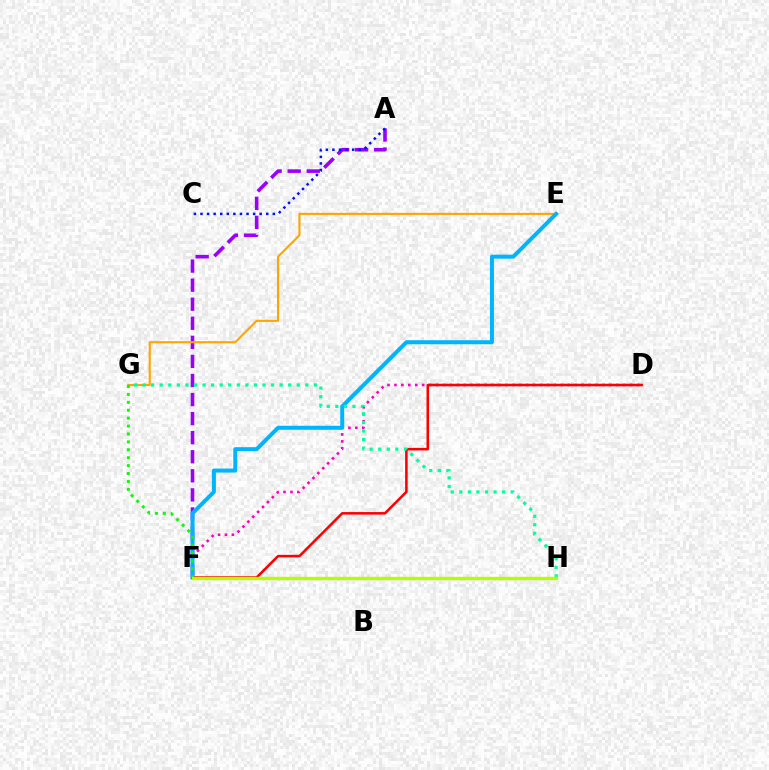{('A', 'F'): [{'color': '#9b00ff', 'line_style': 'dashed', 'thickness': 2.59}], ('A', 'C'): [{'color': '#0010ff', 'line_style': 'dotted', 'thickness': 1.79}], ('D', 'F'): [{'color': '#ff00bd', 'line_style': 'dotted', 'thickness': 1.88}, {'color': '#ff0000', 'line_style': 'solid', 'thickness': 1.84}], ('E', 'G'): [{'color': '#ffa500', 'line_style': 'solid', 'thickness': 1.53}], ('E', 'F'): [{'color': '#00b5ff', 'line_style': 'solid', 'thickness': 2.88}], ('G', 'H'): [{'color': '#00ff9d', 'line_style': 'dotted', 'thickness': 2.33}], ('F', 'G'): [{'color': '#08ff00', 'line_style': 'dotted', 'thickness': 2.15}], ('F', 'H'): [{'color': '#b3ff00', 'line_style': 'solid', 'thickness': 2.43}]}